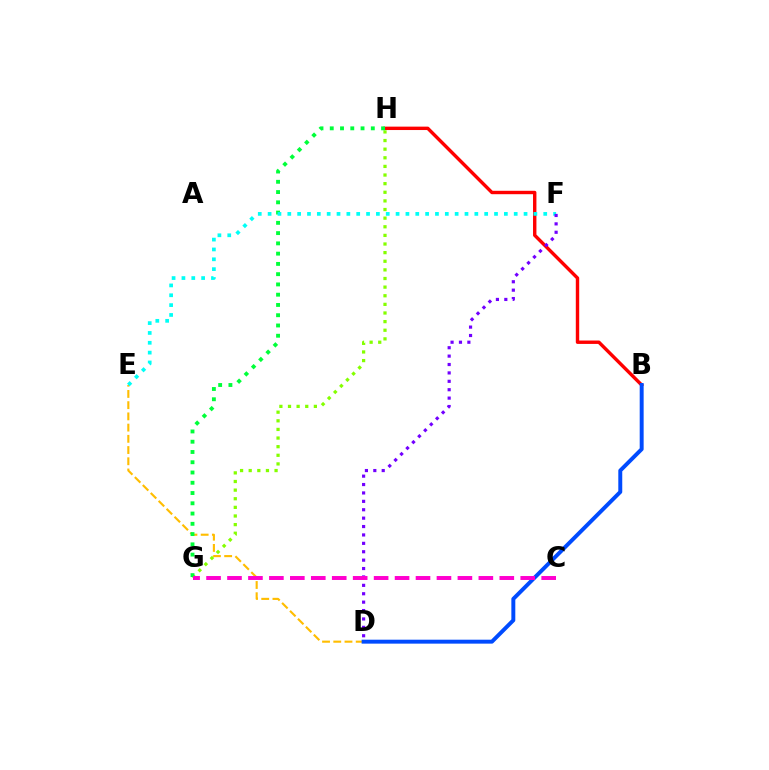{('B', 'H'): [{'color': '#ff0000', 'line_style': 'solid', 'thickness': 2.45}], ('D', 'E'): [{'color': '#ffbd00', 'line_style': 'dashed', 'thickness': 1.52}], ('G', 'H'): [{'color': '#84ff00', 'line_style': 'dotted', 'thickness': 2.34}, {'color': '#00ff39', 'line_style': 'dotted', 'thickness': 2.79}], ('E', 'F'): [{'color': '#00fff6', 'line_style': 'dotted', 'thickness': 2.67}], ('D', 'F'): [{'color': '#7200ff', 'line_style': 'dotted', 'thickness': 2.28}], ('B', 'D'): [{'color': '#004bff', 'line_style': 'solid', 'thickness': 2.84}], ('C', 'G'): [{'color': '#ff00cf', 'line_style': 'dashed', 'thickness': 2.85}]}